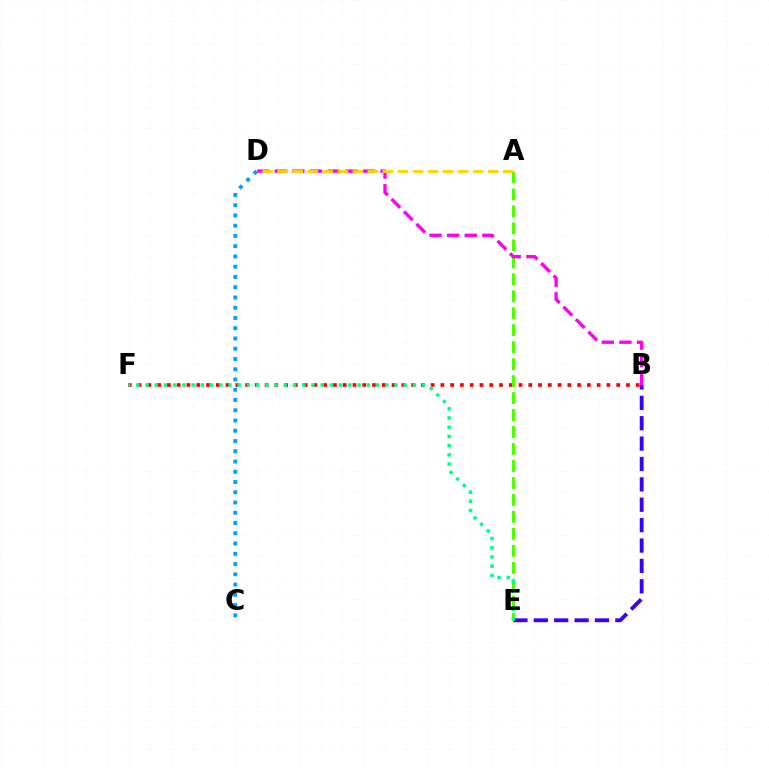{('B', 'E'): [{'color': '#3700ff', 'line_style': 'dashed', 'thickness': 2.77}], ('B', 'F'): [{'color': '#ff0000', 'line_style': 'dotted', 'thickness': 2.65}], ('C', 'D'): [{'color': '#009eff', 'line_style': 'dotted', 'thickness': 2.79}], ('A', 'E'): [{'color': '#4fff00', 'line_style': 'dashed', 'thickness': 2.31}], ('B', 'D'): [{'color': '#ff00ed', 'line_style': 'dashed', 'thickness': 2.39}], ('A', 'D'): [{'color': '#ffd500', 'line_style': 'dashed', 'thickness': 2.04}], ('E', 'F'): [{'color': '#00ff86', 'line_style': 'dotted', 'thickness': 2.5}]}